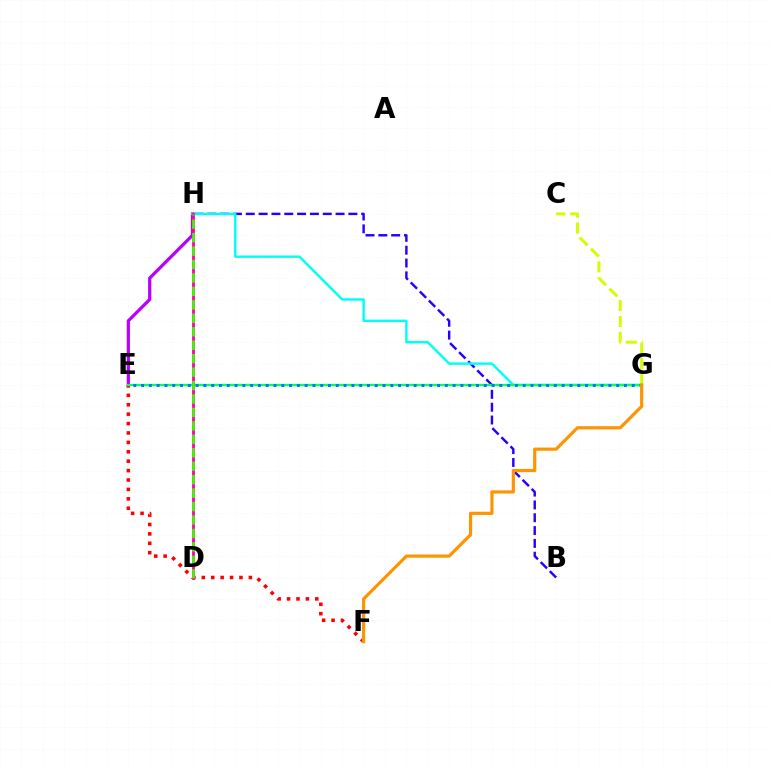{('B', 'H'): [{'color': '#2500ff', 'line_style': 'dashed', 'thickness': 1.74}], ('C', 'G'): [{'color': '#d1ff00', 'line_style': 'dashed', 'thickness': 2.16}], ('E', 'H'): [{'color': '#b900ff', 'line_style': 'solid', 'thickness': 2.32}], ('E', 'F'): [{'color': '#ff0000', 'line_style': 'dotted', 'thickness': 2.56}], ('G', 'H'): [{'color': '#00fff6', 'line_style': 'solid', 'thickness': 1.75}], ('E', 'G'): [{'color': '#00ff5c', 'line_style': 'solid', 'thickness': 1.67}, {'color': '#0074ff', 'line_style': 'dotted', 'thickness': 2.12}], ('D', 'H'): [{'color': '#ff00ac', 'line_style': 'solid', 'thickness': 2.02}, {'color': '#3dff00', 'line_style': 'dashed', 'thickness': 1.83}], ('F', 'G'): [{'color': '#ff9400', 'line_style': 'solid', 'thickness': 2.29}]}